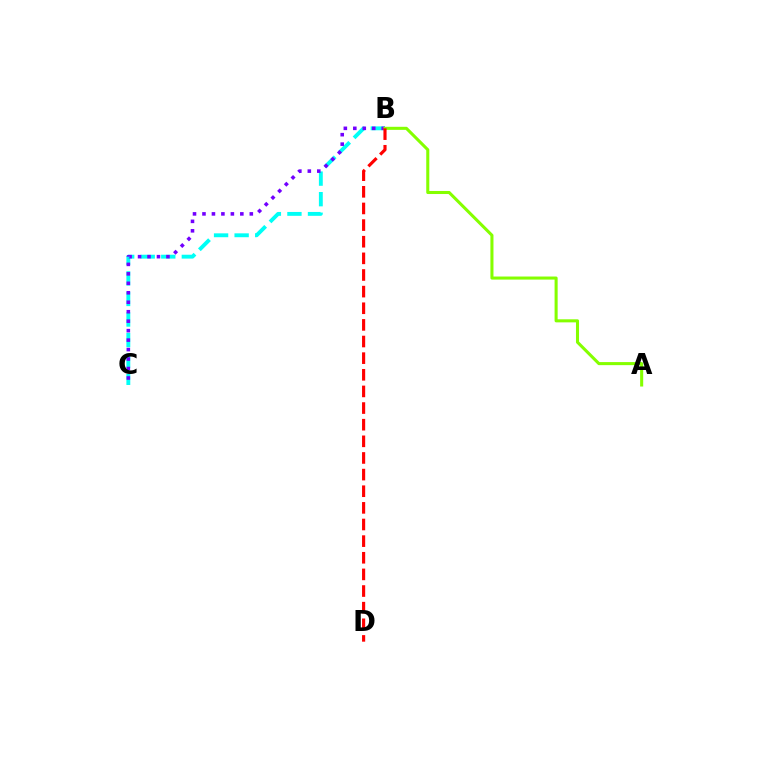{('B', 'C'): [{'color': '#00fff6', 'line_style': 'dashed', 'thickness': 2.79}, {'color': '#7200ff', 'line_style': 'dotted', 'thickness': 2.57}], ('A', 'B'): [{'color': '#84ff00', 'line_style': 'solid', 'thickness': 2.2}], ('B', 'D'): [{'color': '#ff0000', 'line_style': 'dashed', 'thickness': 2.26}]}